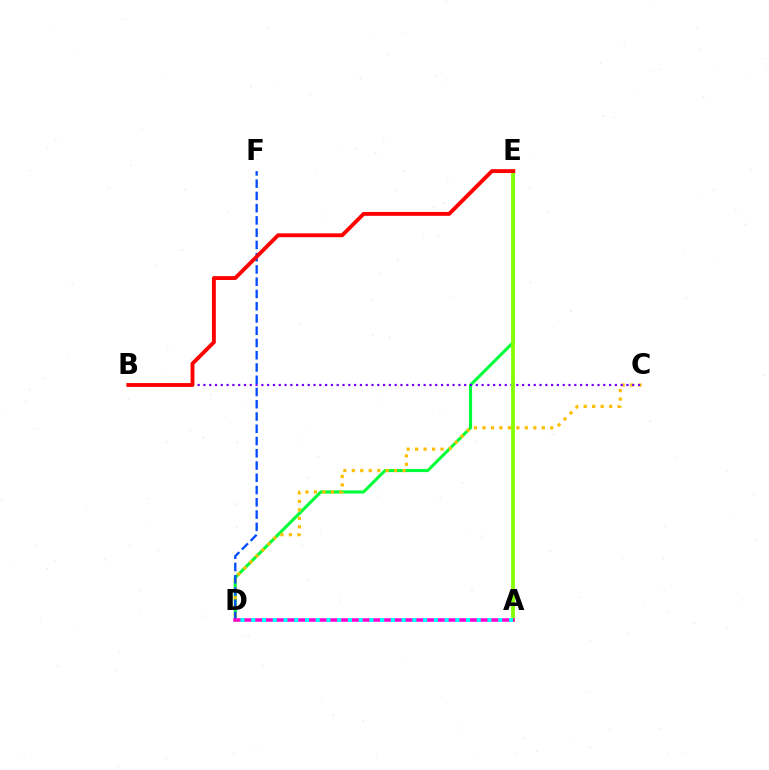{('D', 'E'): [{'color': '#00ff39', 'line_style': 'solid', 'thickness': 2.21}], ('C', 'D'): [{'color': '#ffbd00', 'line_style': 'dotted', 'thickness': 2.3}], ('B', 'C'): [{'color': '#7200ff', 'line_style': 'dotted', 'thickness': 1.57}], ('A', 'E'): [{'color': '#84ff00', 'line_style': 'solid', 'thickness': 2.75}], ('D', 'F'): [{'color': '#004bff', 'line_style': 'dashed', 'thickness': 1.66}], ('A', 'D'): [{'color': '#ff00cf', 'line_style': 'solid', 'thickness': 2.53}, {'color': '#00fff6', 'line_style': 'dotted', 'thickness': 2.92}], ('B', 'E'): [{'color': '#ff0000', 'line_style': 'solid', 'thickness': 2.78}]}